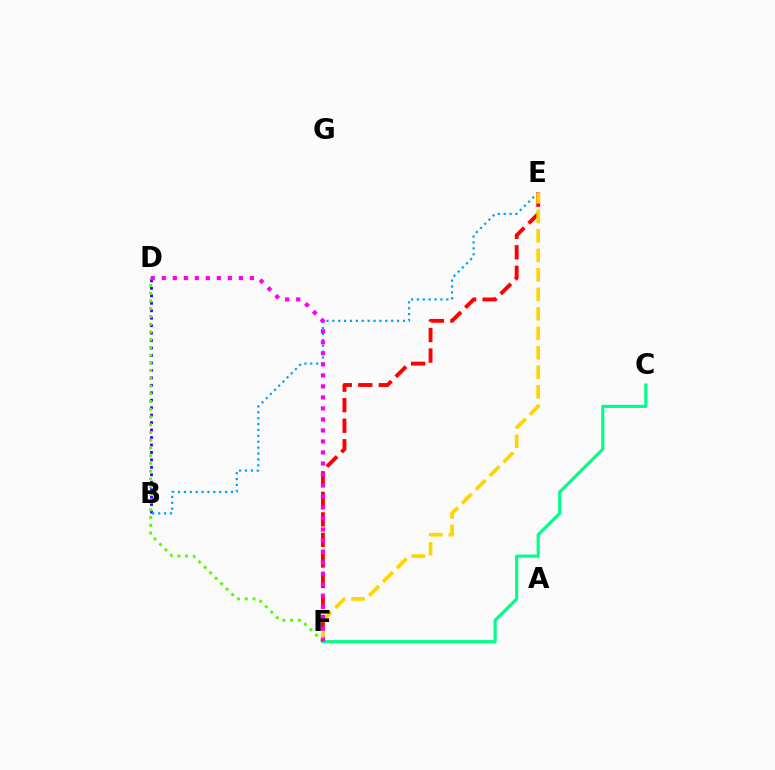{('B', 'D'): [{'color': '#3700ff', 'line_style': 'dotted', 'thickness': 2.03}], ('C', 'F'): [{'color': '#00ff86', 'line_style': 'solid', 'thickness': 2.26}], ('D', 'F'): [{'color': '#4fff00', 'line_style': 'dotted', 'thickness': 2.1}, {'color': '#ff00ed', 'line_style': 'dotted', 'thickness': 2.99}], ('B', 'E'): [{'color': '#009eff', 'line_style': 'dotted', 'thickness': 1.6}], ('E', 'F'): [{'color': '#ff0000', 'line_style': 'dashed', 'thickness': 2.79}, {'color': '#ffd500', 'line_style': 'dashed', 'thickness': 2.65}]}